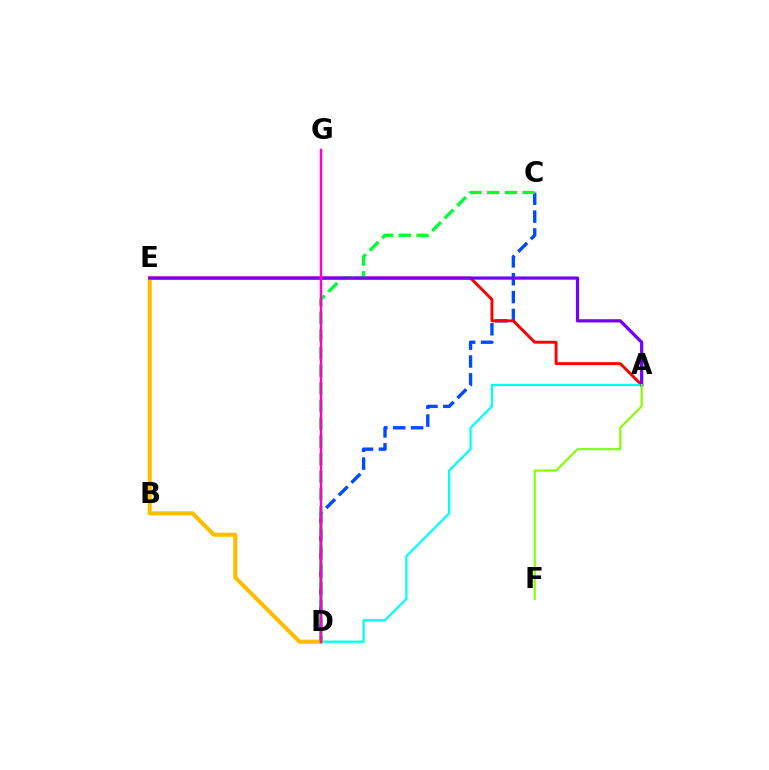{('C', 'D'): [{'color': '#004bff', 'line_style': 'dashed', 'thickness': 2.43}, {'color': '#00ff39', 'line_style': 'dashed', 'thickness': 2.4}], ('A', 'E'): [{'color': '#ff0000', 'line_style': 'solid', 'thickness': 2.1}, {'color': '#7200ff', 'line_style': 'solid', 'thickness': 2.32}], ('A', 'D'): [{'color': '#00fff6', 'line_style': 'solid', 'thickness': 1.63}], ('D', 'E'): [{'color': '#ffbd00', 'line_style': 'solid', 'thickness': 2.94}], ('D', 'G'): [{'color': '#ff00cf', 'line_style': 'solid', 'thickness': 1.77}], ('A', 'F'): [{'color': '#84ff00', 'line_style': 'solid', 'thickness': 1.56}]}